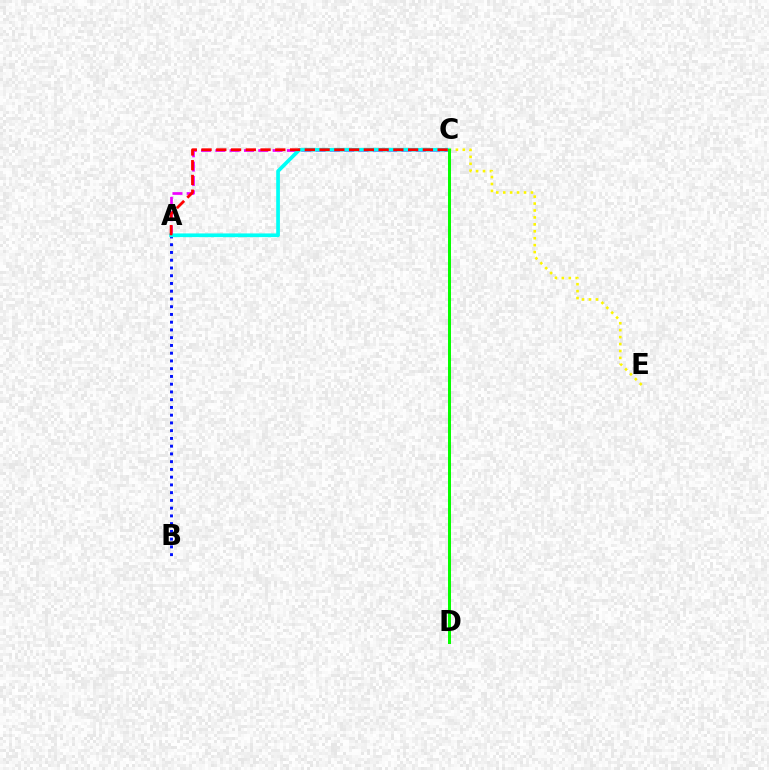{('A', 'B'): [{'color': '#0010ff', 'line_style': 'dotted', 'thickness': 2.11}], ('A', 'C'): [{'color': '#ee00ff', 'line_style': 'dashed', 'thickness': 1.94}, {'color': '#00fff6', 'line_style': 'solid', 'thickness': 2.66}, {'color': '#ff0000', 'line_style': 'dashed', 'thickness': 2.0}], ('C', 'E'): [{'color': '#fcf500', 'line_style': 'dotted', 'thickness': 1.88}], ('C', 'D'): [{'color': '#08ff00', 'line_style': 'solid', 'thickness': 2.16}]}